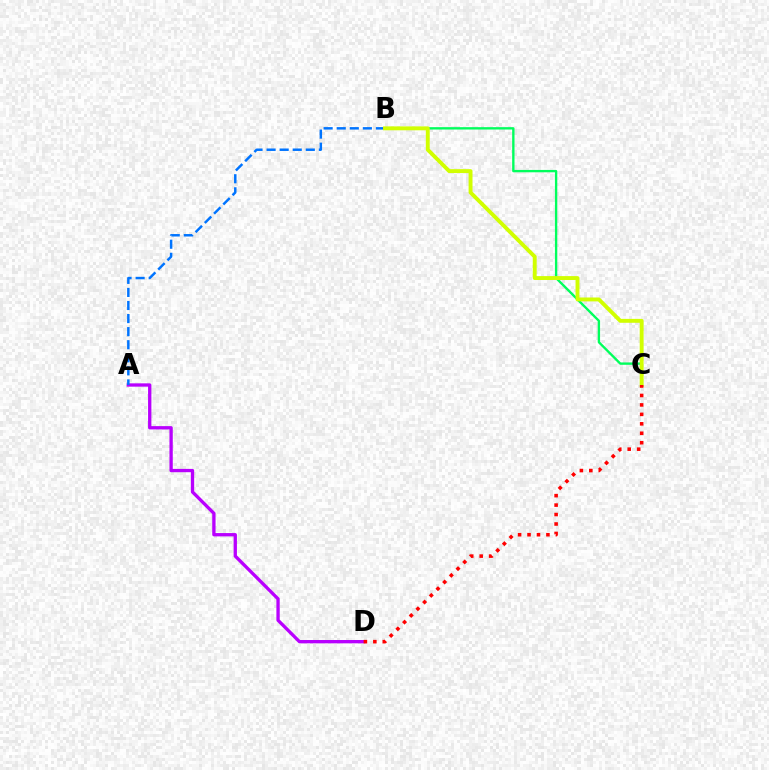{('A', 'D'): [{'color': '#b900ff', 'line_style': 'solid', 'thickness': 2.39}], ('A', 'B'): [{'color': '#0074ff', 'line_style': 'dashed', 'thickness': 1.78}], ('B', 'C'): [{'color': '#00ff5c', 'line_style': 'solid', 'thickness': 1.7}, {'color': '#d1ff00', 'line_style': 'solid', 'thickness': 2.81}], ('C', 'D'): [{'color': '#ff0000', 'line_style': 'dotted', 'thickness': 2.57}]}